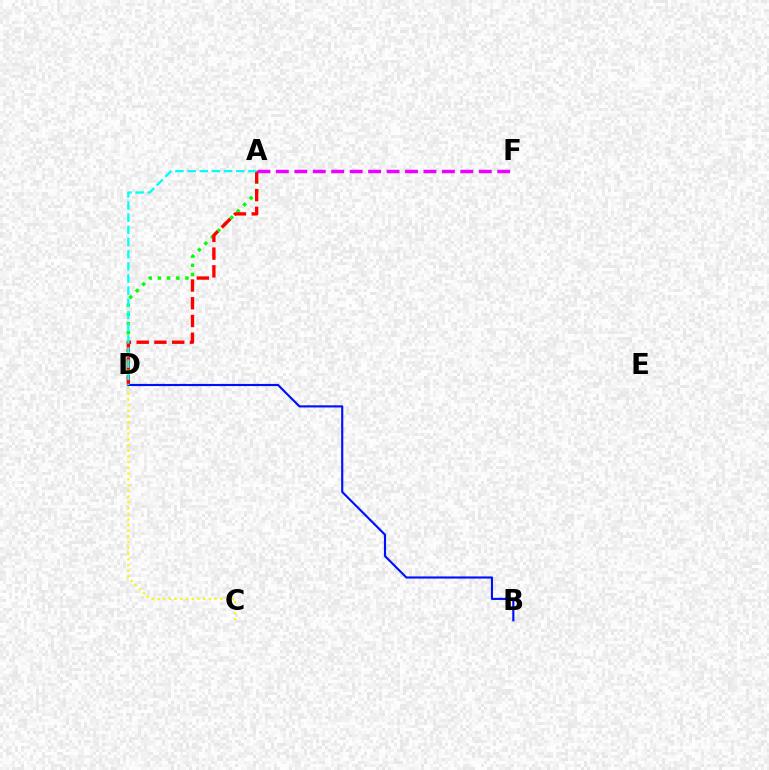{('A', 'D'): [{'color': '#08ff00', 'line_style': 'dotted', 'thickness': 2.49}, {'color': '#ff0000', 'line_style': 'dashed', 'thickness': 2.41}, {'color': '#00fff6', 'line_style': 'dashed', 'thickness': 1.65}], ('C', 'D'): [{'color': '#fcf500', 'line_style': 'dotted', 'thickness': 1.55}], ('A', 'F'): [{'color': '#ee00ff', 'line_style': 'dashed', 'thickness': 2.51}], ('B', 'D'): [{'color': '#0010ff', 'line_style': 'solid', 'thickness': 1.54}]}